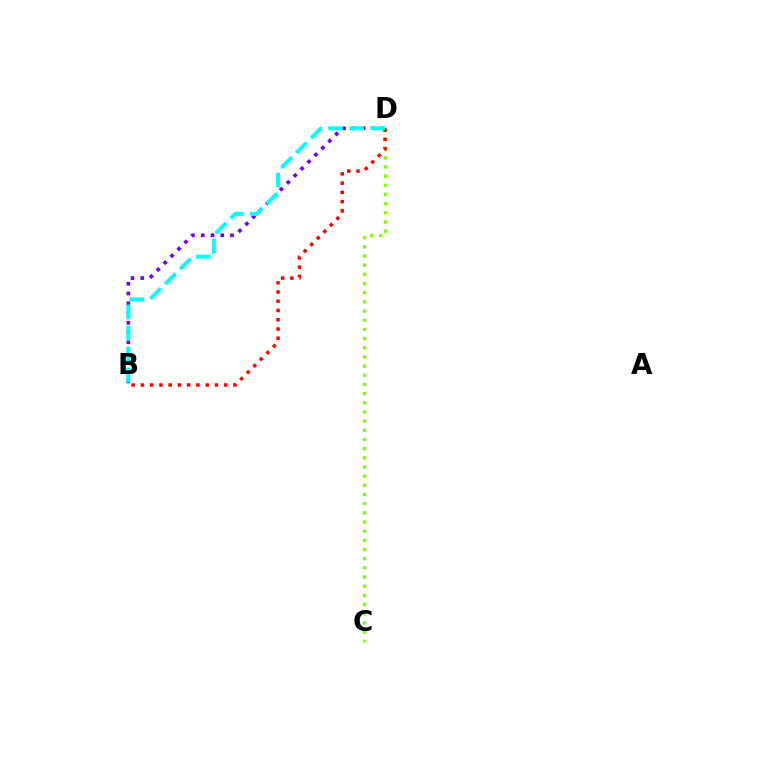{('B', 'D'): [{'color': '#7200ff', 'line_style': 'dotted', 'thickness': 2.66}, {'color': '#ff0000', 'line_style': 'dotted', 'thickness': 2.51}, {'color': '#00fff6', 'line_style': 'dashed', 'thickness': 2.86}], ('C', 'D'): [{'color': '#84ff00', 'line_style': 'dotted', 'thickness': 2.49}]}